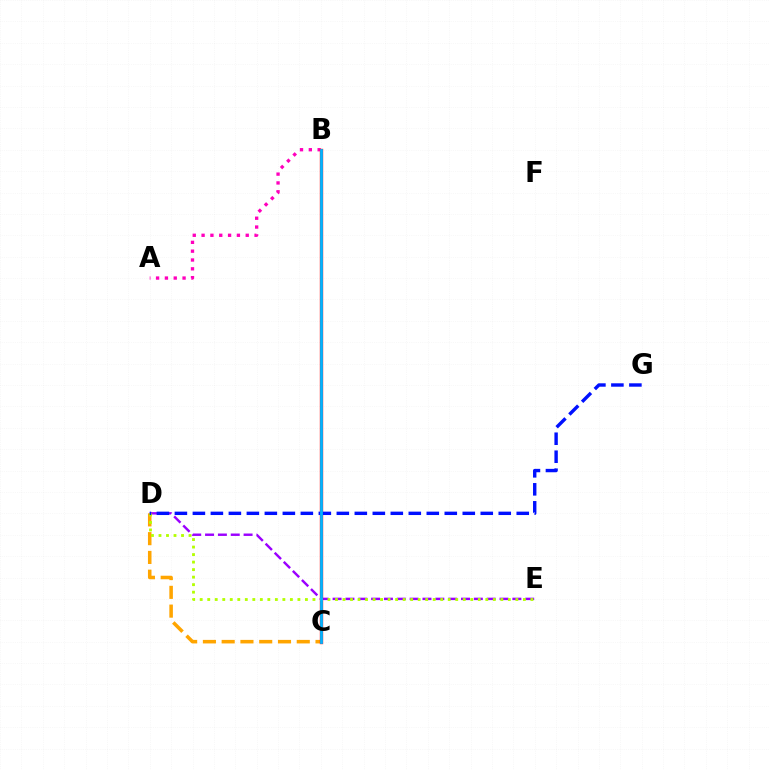{('B', 'C'): [{'color': '#08ff00', 'line_style': 'solid', 'thickness': 2.02}, {'color': '#00ff9d', 'line_style': 'solid', 'thickness': 2.03}, {'color': '#ff0000', 'line_style': 'solid', 'thickness': 2.41}, {'color': '#00b5ff', 'line_style': 'solid', 'thickness': 2.01}], ('D', 'E'): [{'color': '#9b00ff', 'line_style': 'dashed', 'thickness': 1.74}, {'color': '#b3ff00', 'line_style': 'dotted', 'thickness': 2.04}], ('C', 'D'): [{'color': '#ffa500', 'line_style': 'dashed', 'thickness': 2.55}], ('A', 'B'): [{'color': '#ff00bd', 'line_style': 'dotted', 'thickness': 2.4}], ('D', 'G'): [{'color': '#0010ff', 'line_style': 'dashed', 'thickness': 2.44}]}